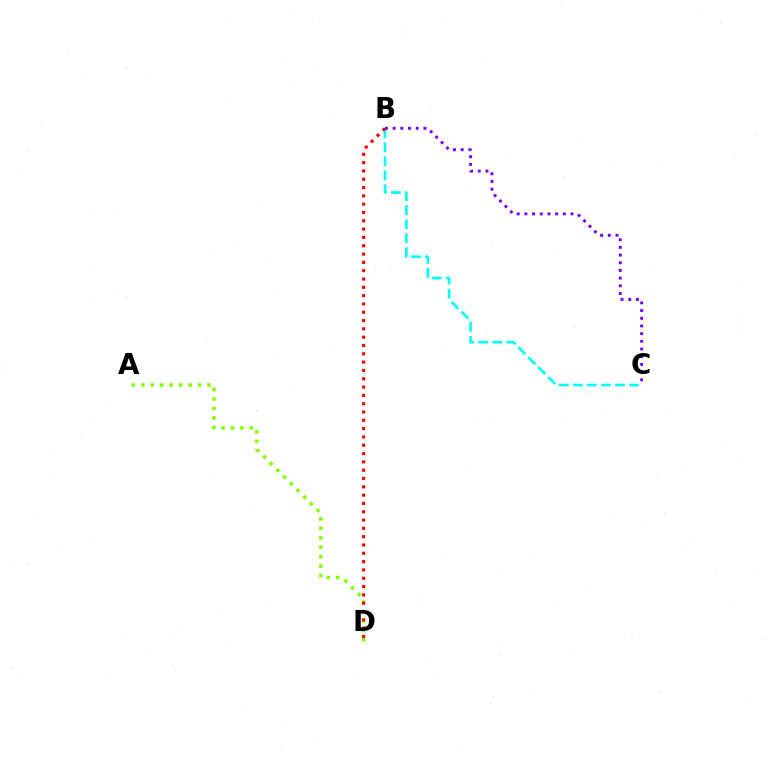{('A', 'D'): [{'color': '#84ff00', 'line_style': 'dotted', 'thickness': 2.57}], ('B', 'C'): [{'color': '#00fff6', 'line_style': 'dashed', 'thickness': 1.91}, {'color': '#7200ff', 'line_style': 'dotted', 'thickness': 2.09}], ('B', 'D'): [{'color': '#ff0000', 'line_style': 'dotted', 'thickness': 2.26}]}